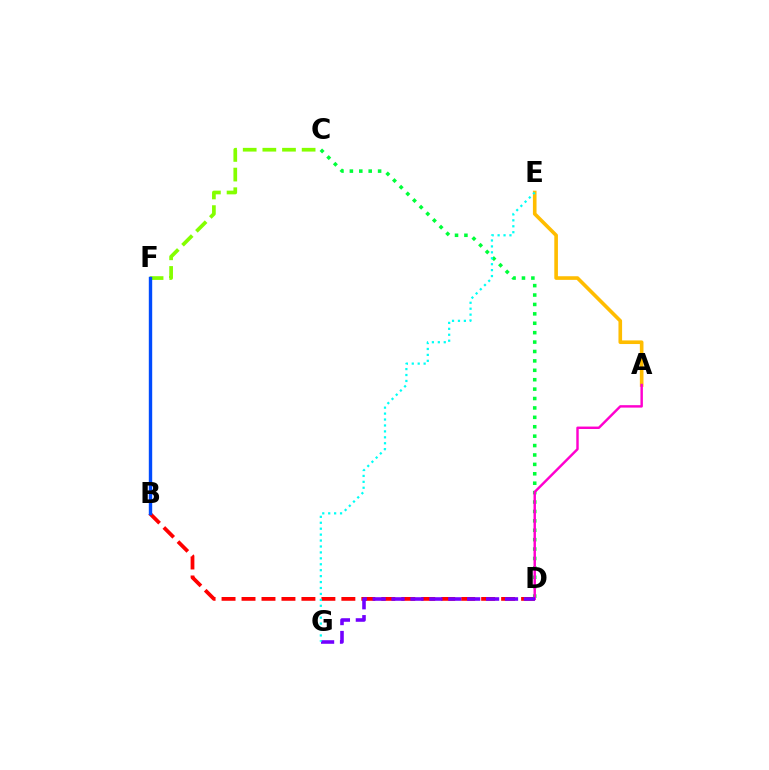{('B', 'D'): [{'color': '#ff0000', 'line_style': 'dashed', 'thickness': 2.71}], ('A', 'E'): [{'color': '#ffbd00', 'line_style': 'solid', 'thickness': 2.61}], ('C', 'F'): [{'color': '#84ff00', 'line_style': 'dashed', 'thickness': 2.67}], ('C', 'D'): [{'color': '#00ff39', 'line_style': 'dotted', 'thickness': 2.56}], ('B', 'F'): [{'color': '#004bff', 'line_style': 'solid', 'thickness': 2.44}], ('A', 'D'): [{'color': '#ff00cf', 'line_style': 'solid', 'thickness': 1.76}], ('D', 'G'): [{'color': '#7200ff', 'line_style': 'dashed', 'thickness': 2.57}], ('E', 'G'): [{'color': '#00fff6', 'line_style': 'dotted', 'thickness': 1.61}]}